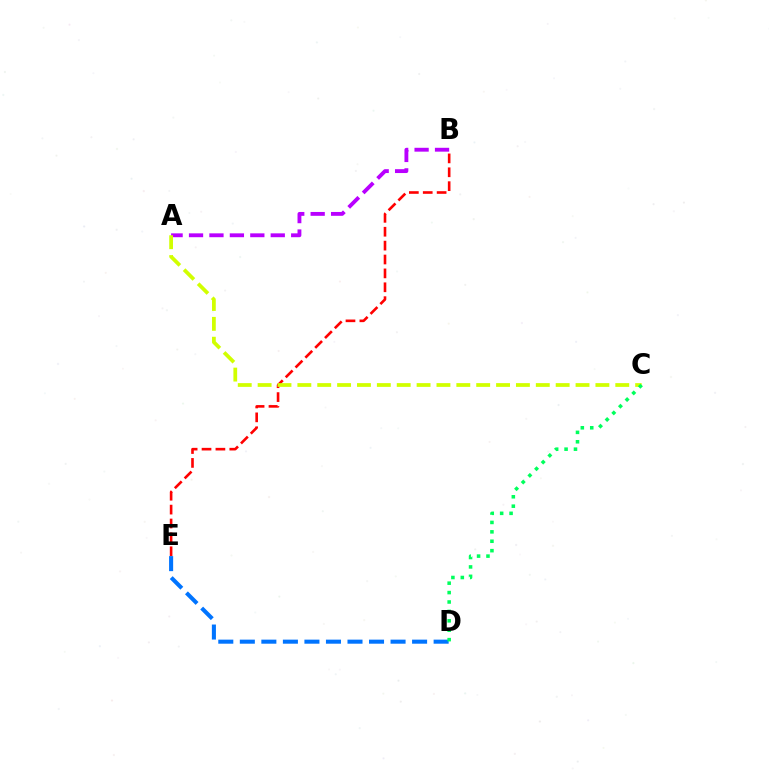{('B', 'E'): [{'color': '#ff0000', 'line_style': 'dashed', 'thickness': 1.89}], ('A', 'B'): [{'color': '#b900ff', 'line_style': 'dashed', 'thickness': 2.78}], ('D', 'E'): [{'color': '#0074ff', 'line_style': 'dashed', 'thickness': 2.93}], ('A', 'C'): [{'color': '#d1ff00', 'line_style': 'dashed', 'thickness': 2.7}], ('C', 'D'): [{'color': '#00ff5c', 'line_style': 'dotted', 'thickness': 2.56}]}